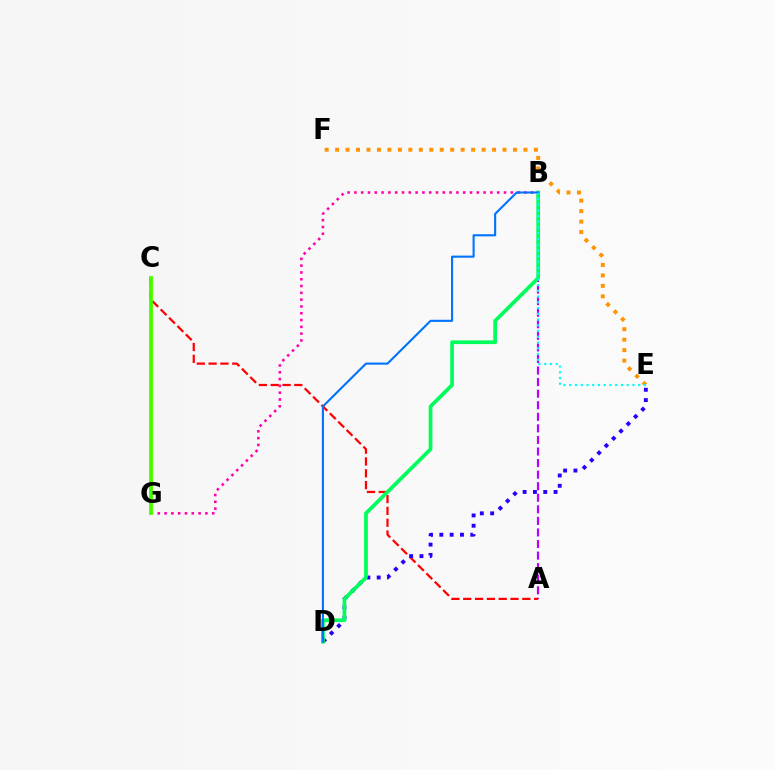{('B', 'G'): [{'color': '#ff00ac', 'line_style': 'dotted', 'thickness': 1.85}], ('C', 'G'): [{'color': '#d1ff00', 'line_style': 'solid', 'thickness': 2.75}, {'color': '#3dff00', 'line_style': 'solid', 'thickness': 2.53}], ('A', 'B'): [{'color': '#b900ff', 'line_style': 'dashed', 'thickness': 1.57}], ('A', 'C'): [{'color': '#ff0000', 'line_style': 'dashed', 'thickness': 1.61}], ('E', 'F'): [{'color': '#ff9400', 'line_style': 'dotted', 'thickness': 2.84}], ('D', 'E'): [{'color': '#2500ff', 'line_style': 'dotted', 'thickness': 2.8}], ('B', 'D'): [{'color': '#00ff5c', 'line_style': 'solid', 'thickness': 2.69}, {'color': '#0074ff', 'line_style': 'solid', 'thickness': 1.52}], ('B', 'E'): [{'color': '#00fff6', 'line_style': 'dotted', 'thickness': 1.56}]}